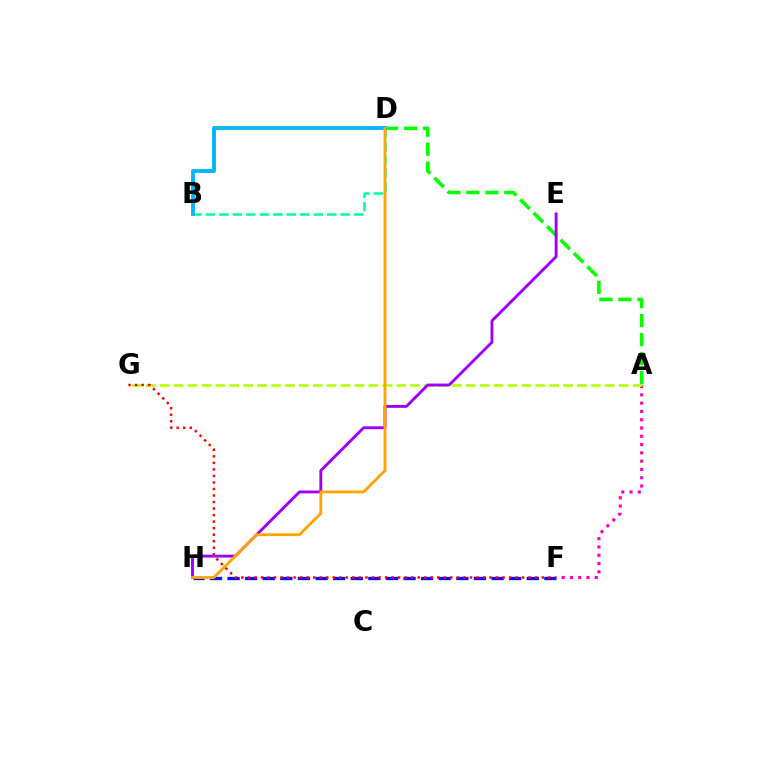{('B', 'D'): [{'color': '#00ff9d', 'line_style': 'dashed', 'thickness': 1.83}, {'color': '#00b5ff', 'line_style': 'solid', 'thickness': 2.75}], ('A', 'F'): [{'color': '#ff00bd', 'line_style': 'dotted', 'thickness': 2.25}], ('A', 'D'): [{'color': '#08ff00', 'line_style': 'dashed', 'thickness': 2.58}], ('F', 'H'): [{'color': '#0010ff', 'line_style': 'dashed', 'thickness': 2.39}], ('A', 'G'): [{'color': '#b3ff00', 'line_style': 'dashed', 'thickness': 1.89}], ('E', 'H'): [{'color': '#9b00ff', 'line_style': 'solid', 'thickness': 2.08}], ('D', 'H'): [{'color': '#ffa500', 'line_style': 'solid', 'thickness': 2.05}], ('F', 'G'): [{'color': '#ff0000', 'line_style': 'dotted', 'thickness': 1.77}]}